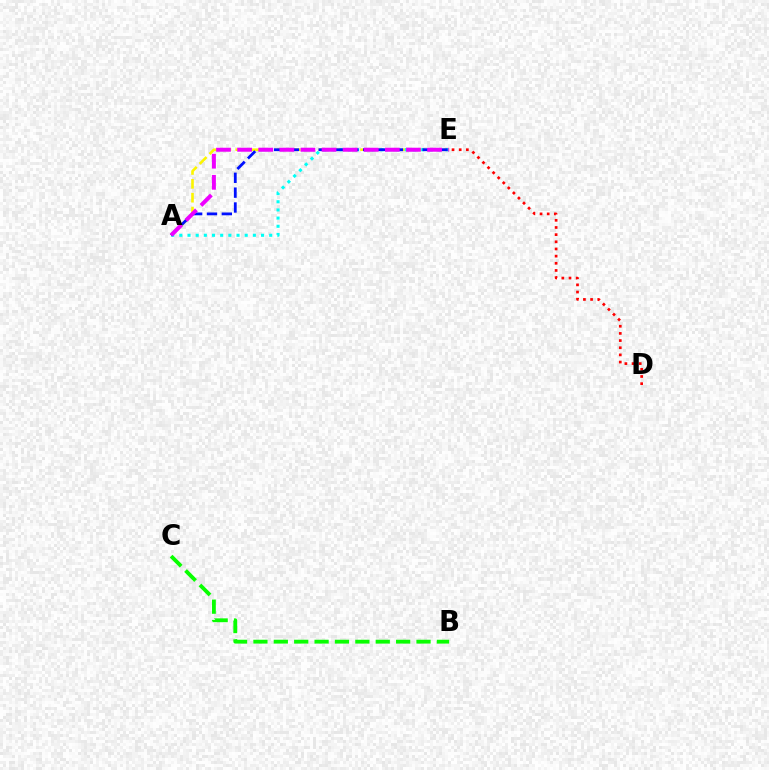{('D', 'E'): [{'color': '#ff0000', 'line_style': 'dotted', 'thickness': 1.95}], ('A', 'E'): [{'color': '#fcf500', 'line_style': 'dashed', 'thickness': 1.88}, {'color': '#00fff6', 'line_style': 'dotted', 'thickness': 2.22}, {'color': '#0010ff', 'line_style': 'dashed', 'thickness': 2.02}, {'color': '#ee00ff', 'line_style': 'dashed', 'thickness': 2.87}], ('B', 'C'): [{'color': '#08ff00', 'line_style': 'dashed', 'thickness': 2.77}]}